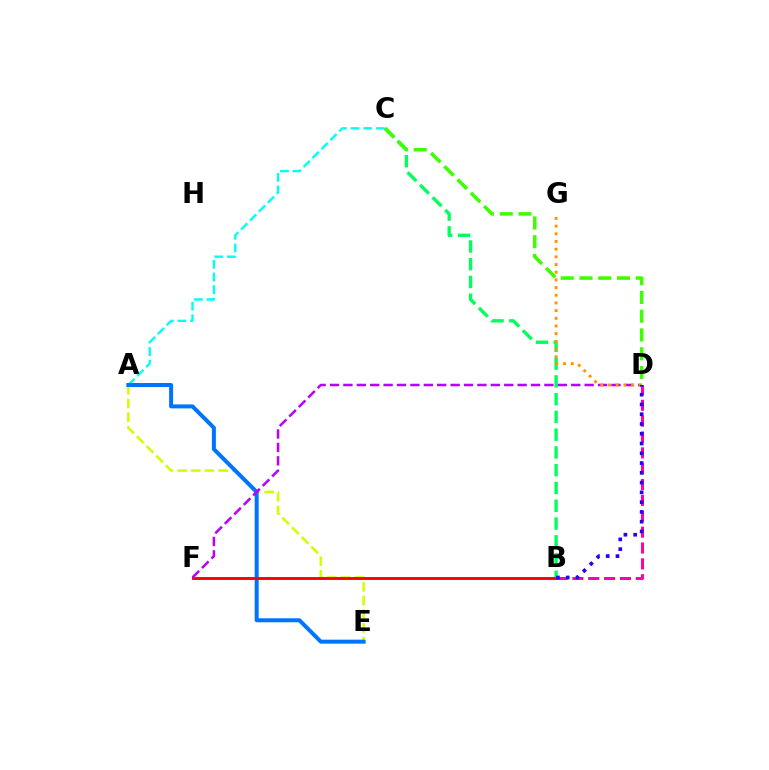{('A', 'C'): [{'color': '#00fff6', 'line_style': 'dashed', 'thickness': 1.71}], ('A', 'E'): [{'color': '#d1ff00', 'line_style': 'dashed', 'thickness': 1.86}, {'color': '#0074ff', 'line_style': 'solid', 'thickness': 2.88}], ('B', 'D'): [{'color': '#ff00ac', 'line_style': 'dashed', 'thickness': 2.15}, {'color': '#2500ff', 'line_style': 'dotted', 'thickness': 2.65}], ('B', 'C'): [{'color': '#00ff5c', 'line_style': 'dashed', 'thickness': 2.41}], ('B', 'F'): [{'color': '#ff0000', 'line_style': 'solid', 'thickness': 2.09}], ('D', 'F'): [{'color': '#b900ff', 'line_style': 'dashed', 'thickness': 1.82}], ('D', 'G'): [{'color': '#ff9400', 'line_style': 'dotted', 'thickness': 2.09}], ('C', 'D'): [{'color': '#3dff00', 'line_style': 'dashed', 'thickness': 2.55}]}